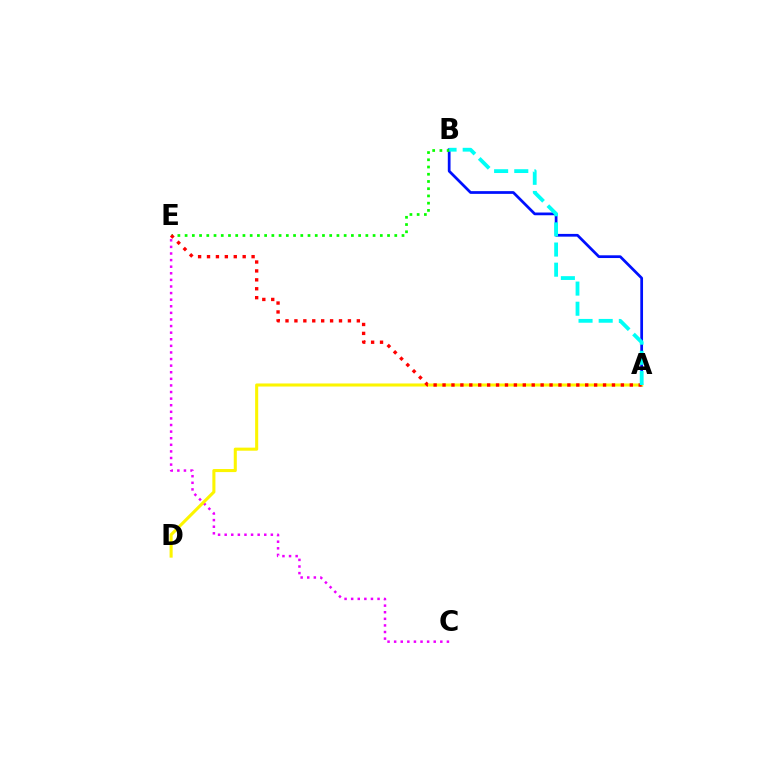{('A', 'B'): [{'color': '#0010ff', 'line_style': 'solid', 'thickness': 1.97}, {'color': '#00fff6', 'line_style': 'dashed', 'thickness': 2.74}], ('C', 'E'): [{'color': '#ee00ff', 'line_style': 'dotted', 'thickness': 1.79}], ('B', 'E'): [{'color': '#08ff00', 'line_style': 'dotted', 'thickness': 1.96}], ('A', 'D'): [{'color': '#fcf500', 'line_style': 'solid', 'thickness': 2.21}], ('A', 'E'): [{'color': '#ff0000', 'line_style': 'dotted', 'thickness': 2.42}]}